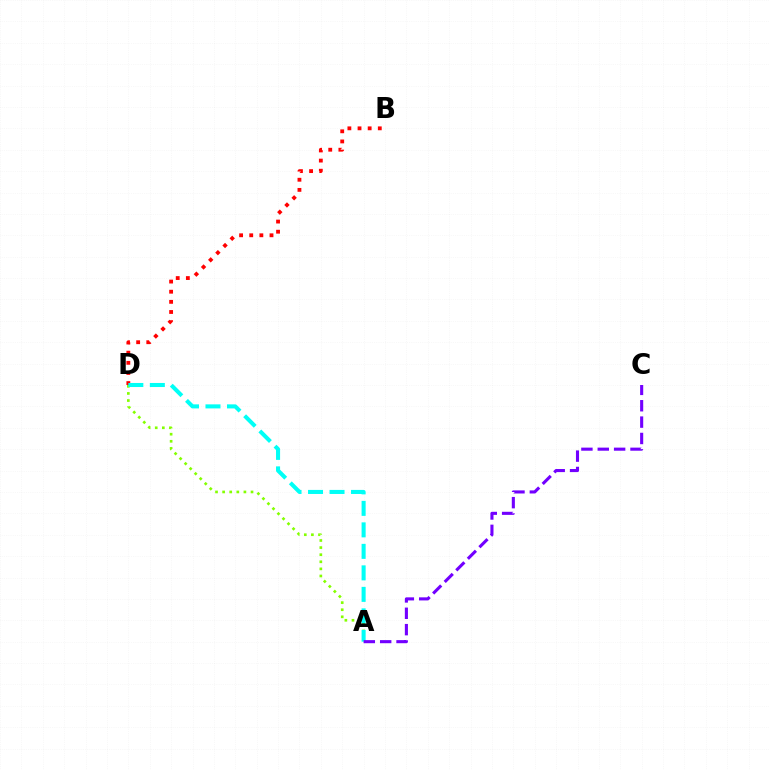{('B', 'D'): [{'color': '#ff0000', 'line_style': 'dotted', 'thickness': 2.75}], ('A', 'D'): [{'color': '#84ff00', 'line_style': 'dotted', 'thickness': 1.93}, {'color': '#00fff6', 'line_style': 'dashed', 'thickness': 2.92}], ('A', 'C'): [{'color': '#7200ff', 'line_style': 'dashed', 'thickness': 2.22}]}